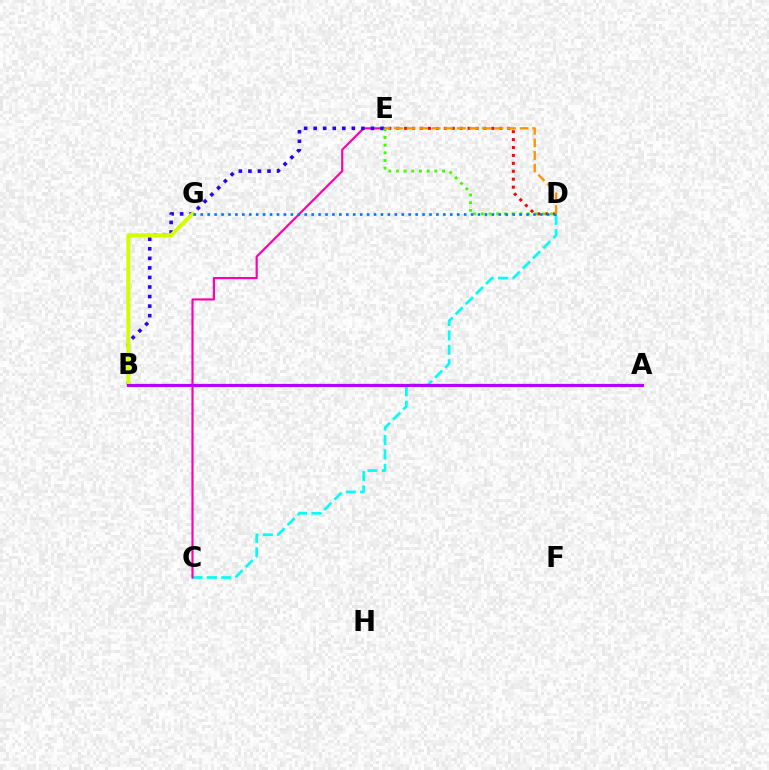{('C', 'D'): [{'color': '#00fff6', 'line_style': 'dashed', 'thickness': 1.95}], ('C', 'E'): [{'color': '#ff00ac', 'line_style': 'solid', 'thickness': 1.55}], ('B', 'E'): [{'color': '#2500ff', 'line_style': 'dotted', 'thickness': 2.59}], ('A', 'B'): [{'color': '#00ff5c', 'line_style': 'solid', 'thickness': 1.74}, {'color': '#b900ff', 'line_style': 'solid', 'thickness': 2.18}], ('D', 'E'): [{'color': '#ff0000', 'line_style': 'dotted', 'thickness': 2.15}, {'color': '#3dff00', 'line_style': 'dotted', 'thickness': 2.09}, {'color': '#ff9400', 'line_style': 'dashed', 'thickness': 1.71}], ('B', 'G'): [{'color': '#d1ff00', 'line_style': 'solid', 'thickness': 2.86}], ('D', 'G'): [{'color': '#0074ff', 'line_style': 'dotted', 'thickness': 1.88}]}